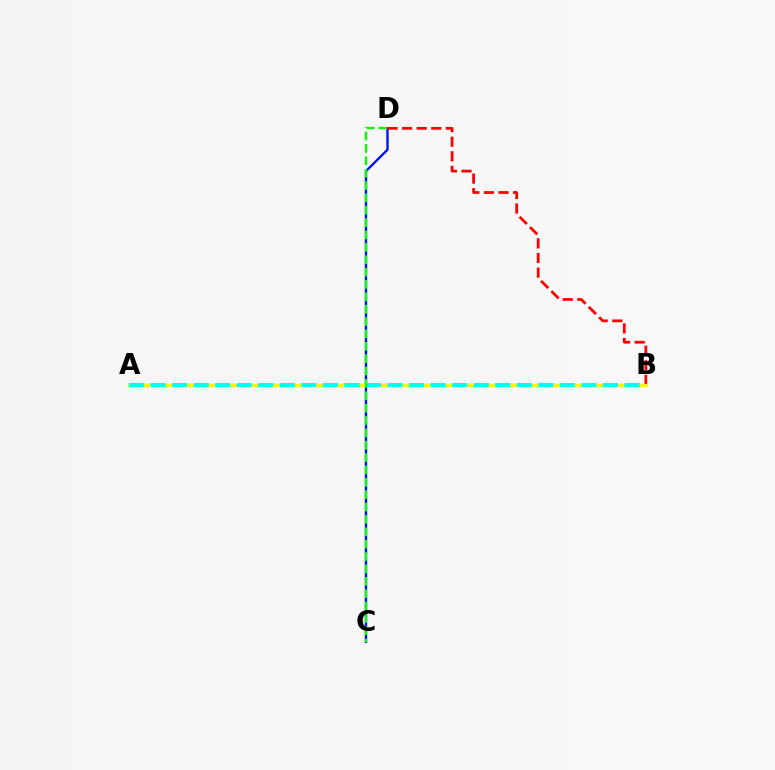{('C', 'D'): [{'color': '#0010ff', 'line_style': 'solid', 'thickness': 1.7}, {'color': '#08ff00', 'line_style': 'dashed', 'thickness': 1.68}], ('A', 'B'): [{'color': '#ee00ff', 'line_style': 'dotted', 'thickness': 2.3}, {'color': '#fcf500', 'line_style': 'solid', 'thickness': 2.4}, {'color': '#00fff6', 'line_style': 'dashed', 'thickness': 2.93}], ('B', 'D'): [{'color': '#ff0000', 'line_style': 'dashed', 'thickness': 1.98}]}